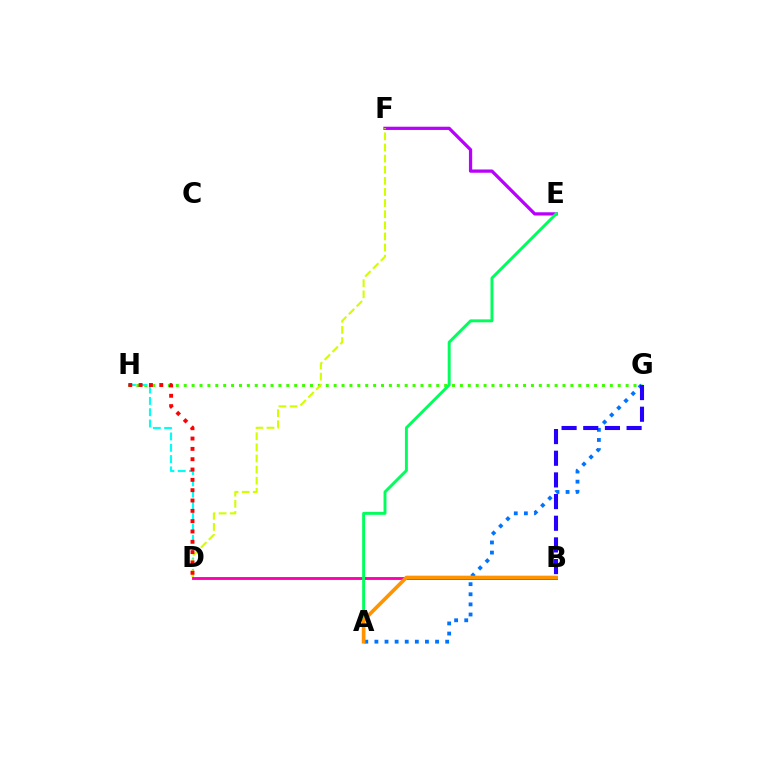{('G', 'H'): [{'color': '#3dff00', 'line_style': 'dotted', 'thickness': 2.14}], ('E', 'F'): [{'color': '#b900ff', 'line_style': 'solid', 'thickness': 2.34}], ('A', 'G'): [{'color': '#0074ff', 'line_style': 'dotted', 'thickness': 2.75}], ('D', 'H'): [{'color': '#00fff6', 'line_style': 'dashed', 'thickness': 1.54}, {'color': '#ff0000', 'line_style': 'dotted', 'thickness': 2.81}], ('B', 'G'): [{'color': '#2500ff', 'line_style': 'dashed', 'thickness': 2.94}], ('D', 'F'): [{'color': '#d1ff00', 'line_style': 'dashed', 'thickness': 1.51}], ('B', 'D'): [{'color': '#ff00ac', 'line_style': 'solid', 'thickness': 2.06}], ('A', 'E'): [{'color': '#00ff5c', 'line_style': 'solid', 'thickness': 2.11}], ('A', 'B'): [{'color': '#ff9400', 'line_style': 'solid', 'thickness': 2.64}]}